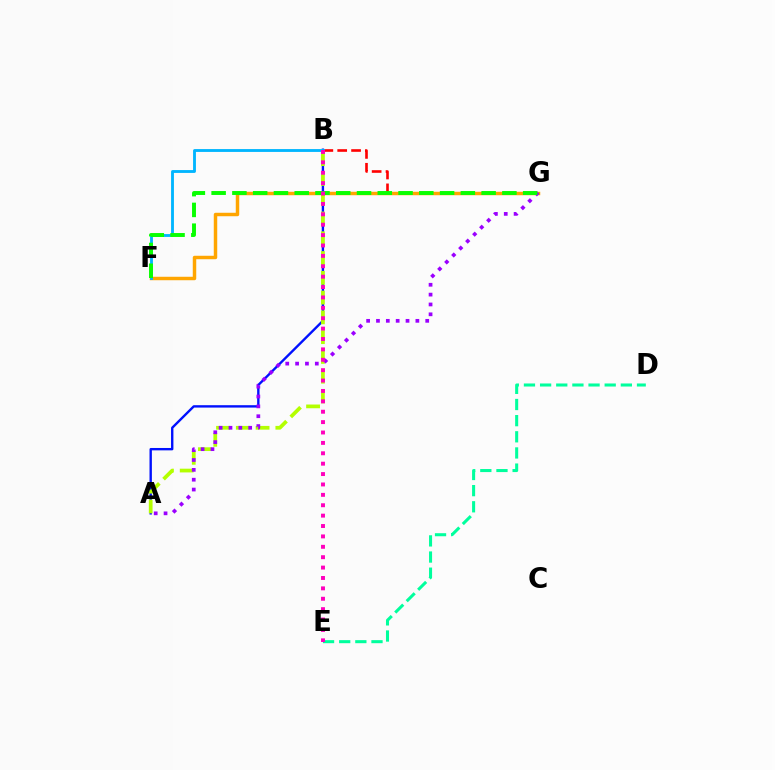{('D', 'E'): [{'color': '#00ff9d', 'line_style': 'dashed', 'thickness': 2.19}], ('B', 'G'): [{'color': '#ff0000', 'line_style': 'dashed', 'thickness': 1.88}], ('A', 'B'): [{'color': '#0010ff', 'line_style': 'solid', 'thickness': 1.71}, {'color': '#b3ff00', 'line_style': 'dashed', 'thickness': 2.69}], ('F', 'G'): [{'color': '#ffa500', 'line_style': 'solid', 'thickness': 2.49}, {'color': '#08ff00', 'line_style': 'dashed', 'thickness': 2.82}], ('B', 'F'): [{'color': '#00b5ff', 'line_style': 'solid', 'thickness': 2.05}], ('A', 'G'): [{'color': '#9b00ff', 'line_style': 'dotted', 'thickness': 2.68}], ('B', 'E'): [{'color': '#ff00bd', 'line_style': 'dotted', 'thickness': 2.82}]}